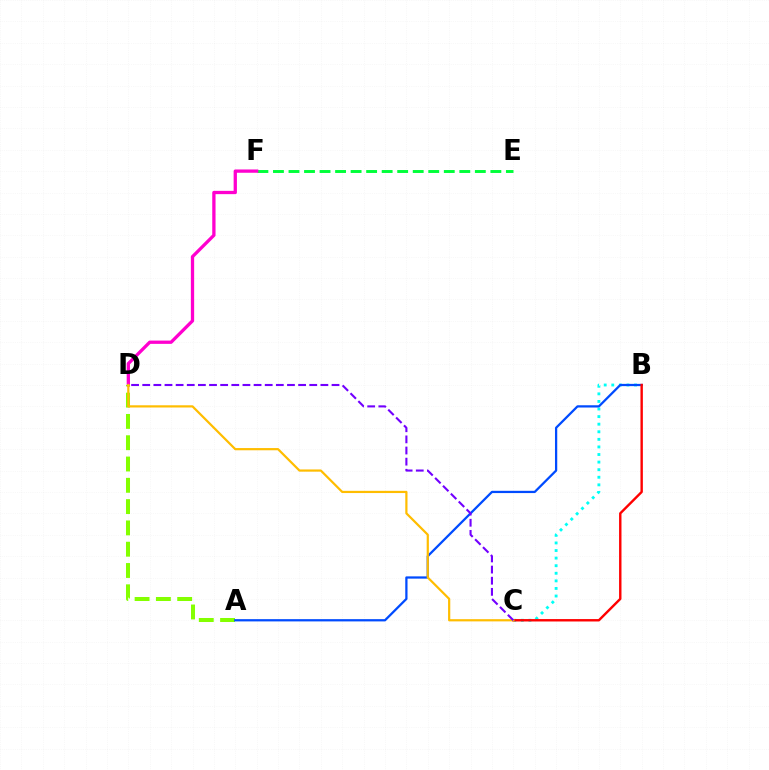{('E', 'F'): [{'color': '#00ff39', 'line_style': 'dashed', 'thickness': 2.11}], ('D', 'F'): [{'color': '#ff00cf', 'line_style': 'solid', 'thickness': 2.37}], ('B', 'C'): [{'color': '#00fff6', 'line_style': 'dotted', 'thickness': 2.06}, {'color': '#ff0000', 'line_style': 'solid', 'thickness': 1.73}], ('A', 'D'): [{'color': '#84ff00', 'line_style': 'dashed', 'thickness': 2.89}], ('A', 'B'): [{'color': '#004bff', 'line_style': 'solid', 'thickness': 1.63}], ('C', 'D'): [{'color': '#ffbd00', 'line_style': 'solid', 'thickness': 1.59}, {'color': '#7200ff', 'line_style': 'dashed', 'thickness': 1.51}]}